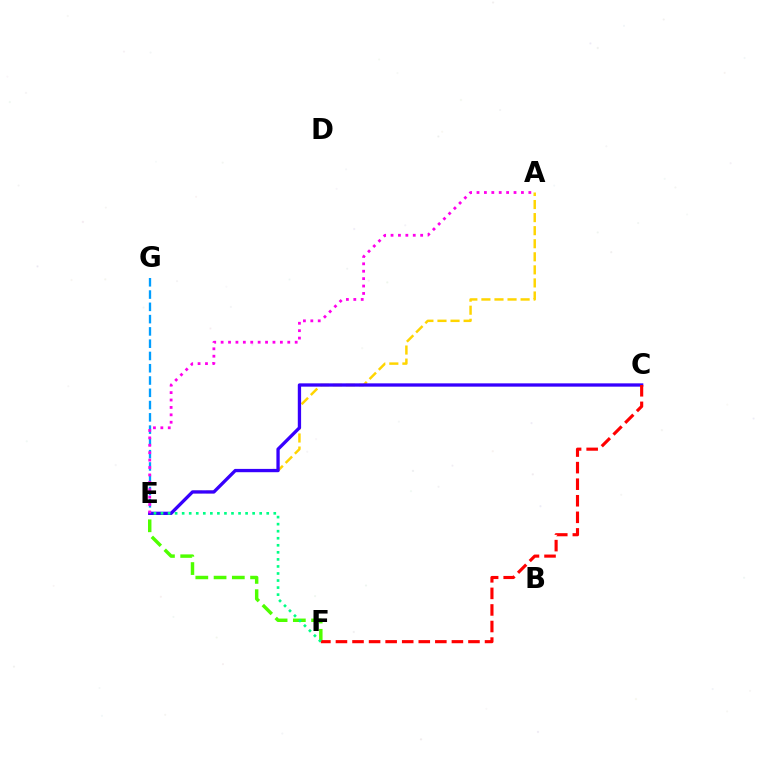{('E', 'F'): [{'color': '#4fff00', 'line_style': 'dashed', 'thickness': 2.48}, {'color': '#00ff86', 'line_style': 'dotted', 'thickness': 1.91}], ('A', 'E'): [{'color': '#ffd500', 'line_style': 'dashed', 'thickness': 1.77}, {'color': '#ff00ed', 'line_style': 'dotted', 'thickness': 2.01}], ('C', 'E'): [{'color': '#3700ff', 'line_style': 'solid', 'thickness': 2.38}], ('C', 'F'): [{'color': '#ff0000', 'line_style': 'dashed', 'thickness': 2.25}], ('E', 'G'): [{'color': '#009eff', 'line_style': 'dashed', 'thickness': 1.67}]}